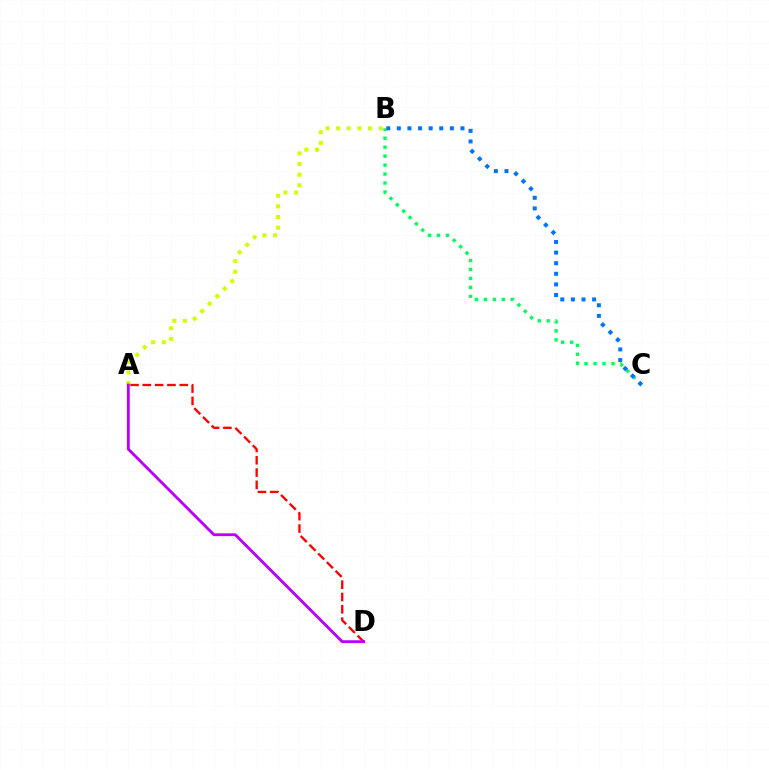{('B', 'C'): [{'color': '#00ff5c', 'line_style': 'dotted', 'thickness': 2.43}, {'color': '#0074ff', 'line_style': 'dotted', 'thickness': 2.88}], ('A', 'D'): [{'color': '#ff0000', 'line_style': 'dashed', 'thickness': 1.67}, {'color': '#b900ff', 'line_style': 'solid', 'thickness': 2.05}], ('A', 'B'): [{'color': '#d1ff00', 'line_style': 'dotted', 'thickness': 2.89}]}